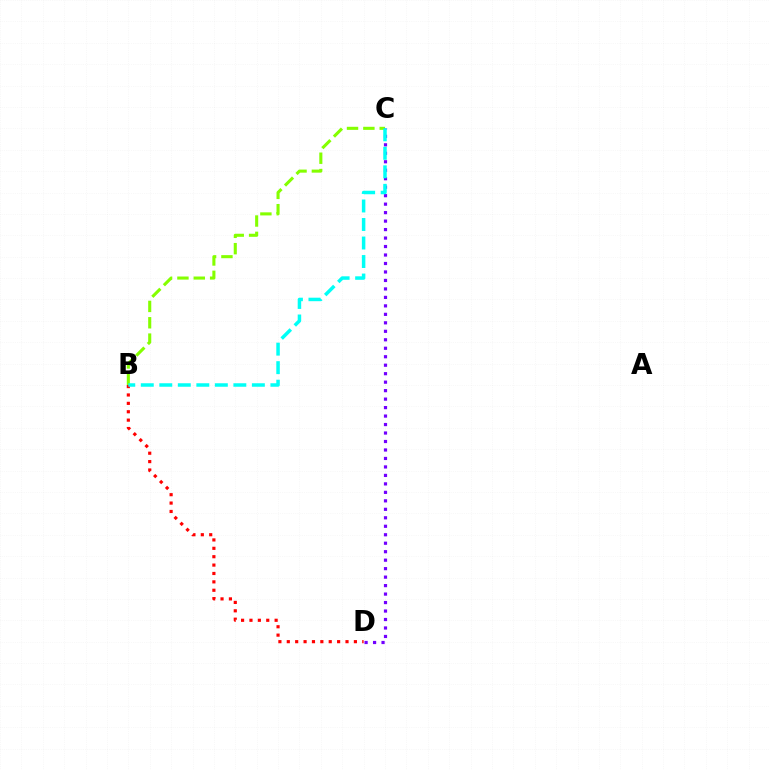{('B', 'D'): [{'color': '#ff0000', 'line_style': 'dotted', 'thickness': 2.28}], ('B', 'C'): [{'color': '#84ff00', 'line_style': 'dashed', 'thickness': 2.22}, {'color': '#00fff6', 'line_style': 'dashed', 'thickness': 2.52}], ('C', 'D'): [{'color': '#7200ff', 'line_style': 'dotted', 'thickness': 2.3}]}